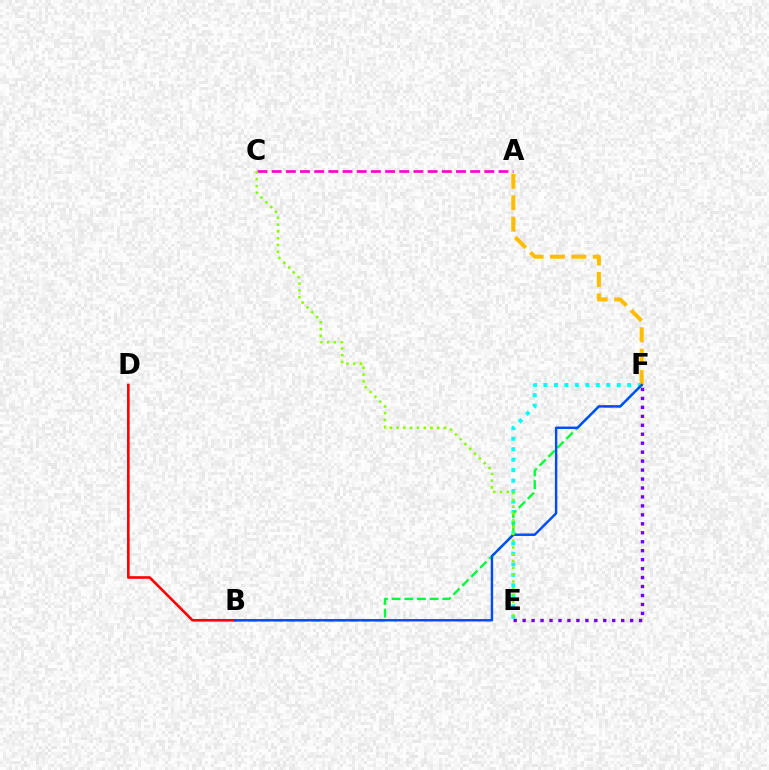{('B', 'D'): [{'color': '#ff0000', 'line_style': 'solid', 'thickness': 1.88}], ('E', 'F'): [{'color': '#00fff6', 'line_style': 'dotted', 'thickness': 2.85}, {'color': '#7200ff', 'line_style': 'dotted', 'thickness': 2.43}], ('B', 'F'): [{'color': '#00ff39', 'line_style': 'dashed', 'thickness': 1.72}, {'color': '#004bff', 'line_style': 'solid', 'thickness': 1.75}], ('A', 'F'): [{'color': '#ffbd00', 'line_style': 'dashed', 'thickness': 2.91}], ('A', 'C'): [{'color': '#ff00cf', 'line_style': 'dashed', 'thickness': 1.93}], ('C', 'E'): [{'color': '#84ff00', 'line_style': 'dotted', 'thickness': 1.84}]}